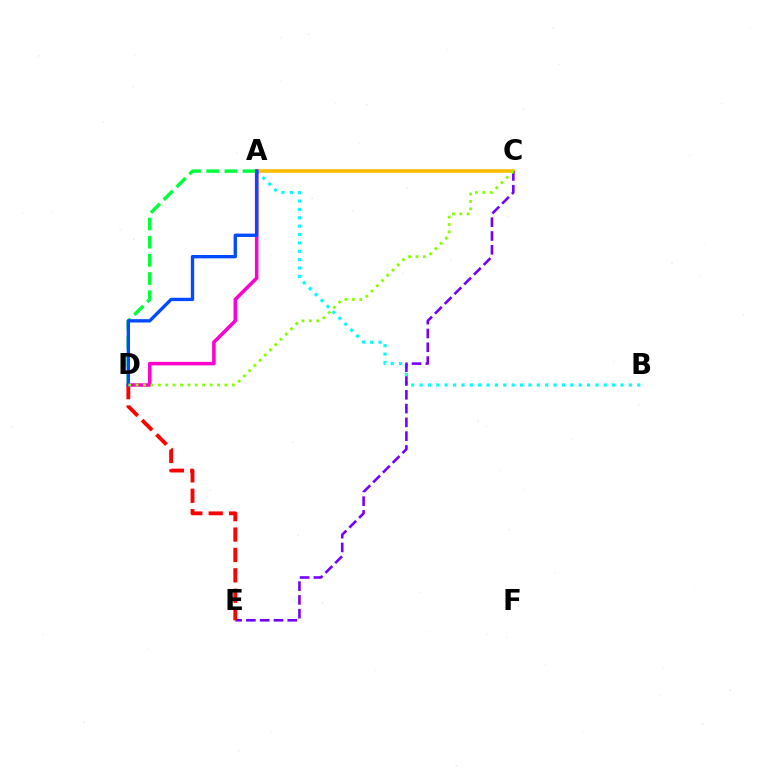{('A', 'C'): [{'color': '#ffbd00', 'line_style': 'solid', 'thickness': 2.6}], ('A', 'B'): [{'color': '#00fff6', 'line_style': 'dotted', 'thickness': 2.28}], ('A', 'D'): [{'color': '#00ff39', 'line_style': 'dashed', 'thickness': 2.47}, {'color': '#ff00cf', 'line_style': 'solid', 'thickness': 2.53}, {'color': '#004bff', 'line_style': 'solid', 'thickness': 2.4}], ('C', 'E'): [{'color': '#7200ff', 'line_style': 'dashed', 'thickness': 1.87}], ('D', 'E'): [{'color': '#ff0000', 'line_style': 'dashed', 'thickness': 2.77}], ('C', 'D'): [{'color': '#84ff00', 'line_style': 'dotted', 'thickness': 2.01}]}